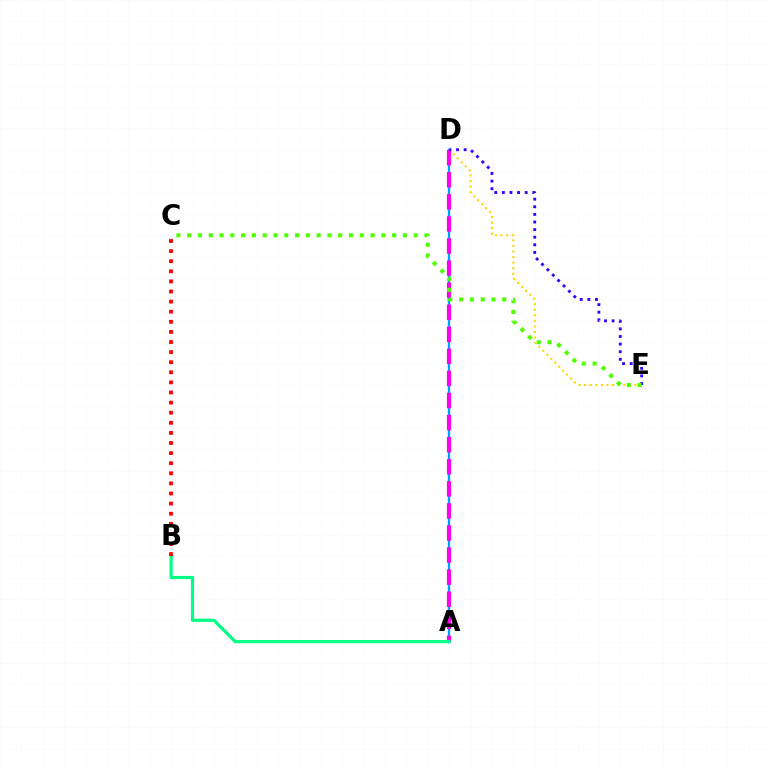{('A', 'D'): [{'color': '#009eff', 'line_style': 'solid', 'thickness': 1.7}, {'color': '#ff00ed', 'line_style': 'dashed', 'thickness': 3.0}], ('D', 'E'): [{'color': '#ffd500', 'line_style': 'dotted', 'thickness': 1.52}, {'color': '#3700ff', 'line_style': 'dotted', 'thickness': 2.07}], ('A', 'B'): [{'color': '#00ff86', 'line_style': 'solid', 'thickness': 2.28}], ('C', 'E'): [{'color': '#4fff00', 'line_style': 'dotted', 'thickness': 2.93}], ('B', 'C'): [{'color': '#ff0000', 'line_style': 'dotted', 'thickness': 2.74}]}